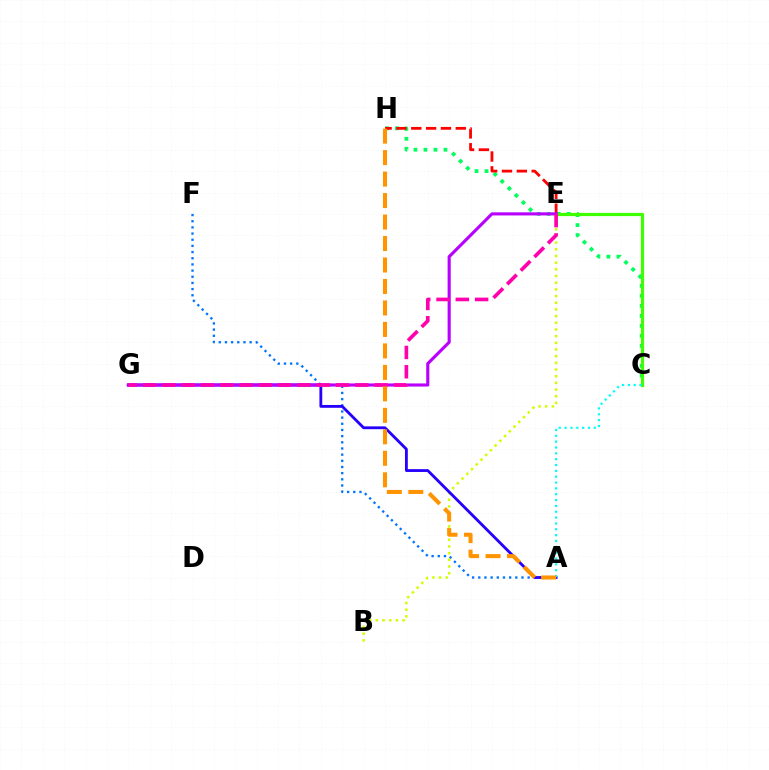{('A', 'F'): [{'color': '#0074ff', 'line_style': 'dotted', 'thickness': 1.68}], ('C', 'H'): [{'color': '#00ff5c', 'line_style': 'dotted', 'thickness': 2.71}], ('B', 'E'): [{'color': '#d1ff00', 'line_style': 'dotted', 'thickness': 1.81}], ('E', 'H'): [{'color': '#ff0000', 'line_style': 'dashed', 'thickness': 2.02}], ('A', 'G'): [{'color': '#2500ff', 'line_style': 'solid', 'thickness': 2.03}], ('C', 'E'): [{'color': '#3dff00', 'line_style': 'solid', 'thickness': 2.29}], ('A', 'C'): [{'color': '#00fff6', 'line_style': 'dotted', 'thickness': 1.59}], ('E', 'G'): [{'color': '#b900ff', 'line_style': 'solid', 'thickness': 2.24}, {'color': '#ff00ac', 'line_style': 'dashed', 'thickness': 2.62}], ('A', 'H'): [{'color': '#ff9400', 'line_style': 'dashed', 'thickness': 2.92}]}